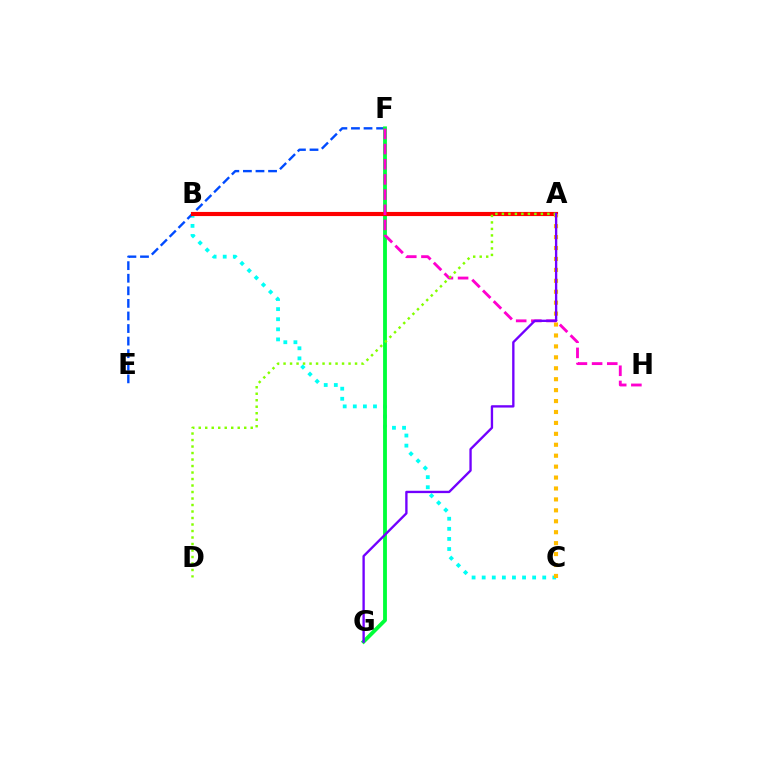{('B', 'C'): [{'color': '#00fff6', 'line_style': 'dotted', 'thickness': 2.74}], ('E', 'F'): [{'color': '#004bff', 'line_style': 'dashed', 'thickness': 1.71}], ('F', 'G'): [{'color': '#00ff39', 'line_style': 'solid', 'thickness': 2.76}], ('A', 'B'): [{'color': '#ff0000', 'line_style': 'solid', 'thickness': 2.98}], ('A', 'C'): [{'color': '#ffbd00', 'line_style': 'dotted', 'thickness': 2.97}], ('F', 'H'): [{'color': '#ff00cf', 'line_style': 'dashed', 'thickness': 2.06}], ('A', 'D'): [{'color': '#84ff00', 'line_style': 'dotted', 'thickness': 1.77}], ('A', 'G'): [{'color': '#7200ff', 'line_style': 'solid', 'thickness': 1.69}]}